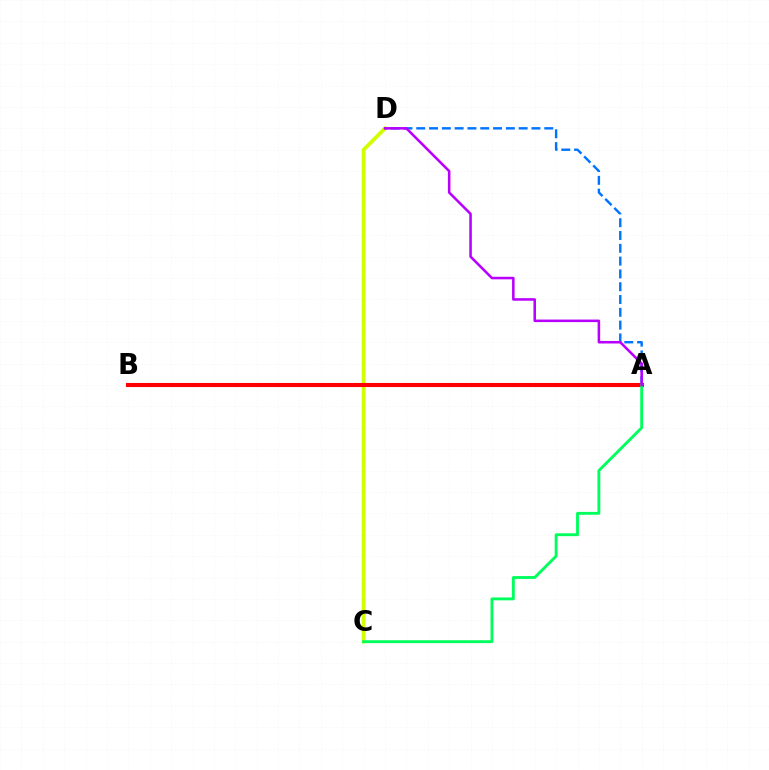{('C', 'D'): [{'color': '#d1ff00', 'line_style': 'solid', 'thickness': 2.71}], ('A', 'D'): [{'color': '#0074ff', 'line_style': 'dashed', 'thickness': 1.74}, {'color': '#b900ff', 'line_style': 'solid', 'thickness': 1.84}], ('A', 'B'): [{'color': '#ff0000', 'line_style': 'solid', 'thickness': 2.94}], ('A', 'C'): [{'color': '#00ff5c', 'line_style': 'solid', 'thickness': 2.07}]}